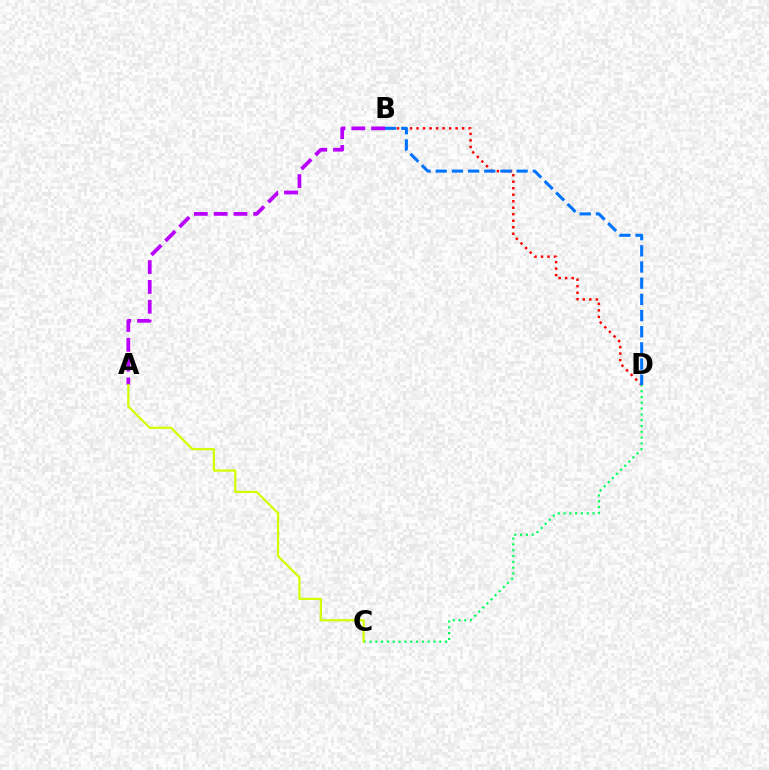{('B', 'D'): [{'color': '#ff0000', 'line_style': 'dotted', 'thickness': 1.77}, {'color': '#0074ff', 'line_style': 'dashed', 'thickness': 2.2}], ('C', 'D'): [{'color': '#00ff5c', 'line_style': 'dotted', 'thickness': 1.58}], ('A', 'B'): [{'color': '#b900ff', 'line_style': 'dashed', 'thickness': 2.69}], ('A', 'C'): [{'color': '#d1ff00', 'line_style': 'solid', 'thickness': 1.59}]}